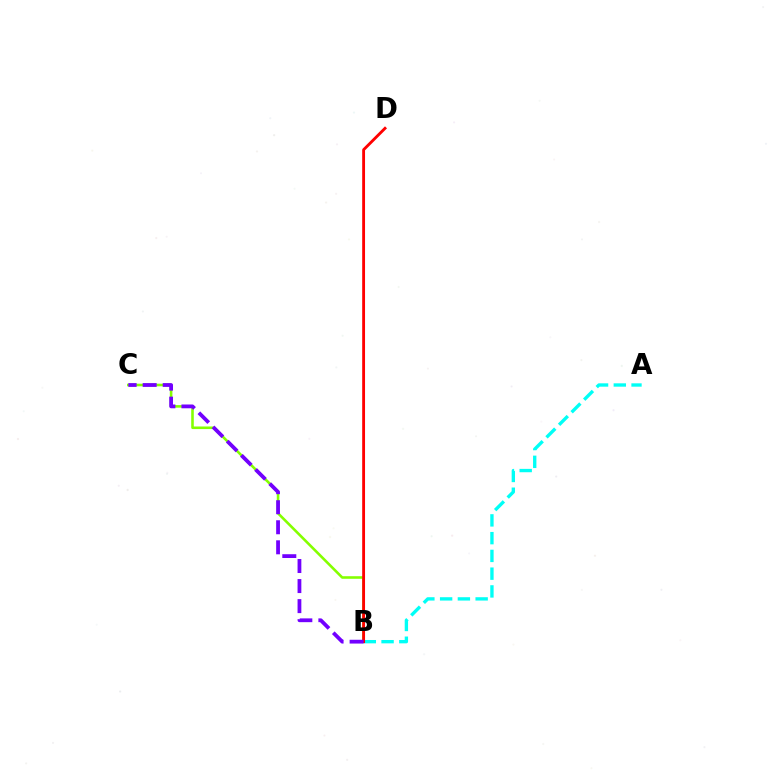{('B', 'C'): [{'color': '#84ff00', 'line_style': 'solid', 'thickness': 1.86}, {'color': '#7200ff', 'line_style': 'dashed', 'thickness': 2.72}], ('A', 'B'): [{'color': '#00fff6', 'line_style': 'dashed', 'thickness': 2.41}], ('B', 'D'): [{'color': '#ff0000', 'line_style': 'solid', 'thickness': 2.05}]}